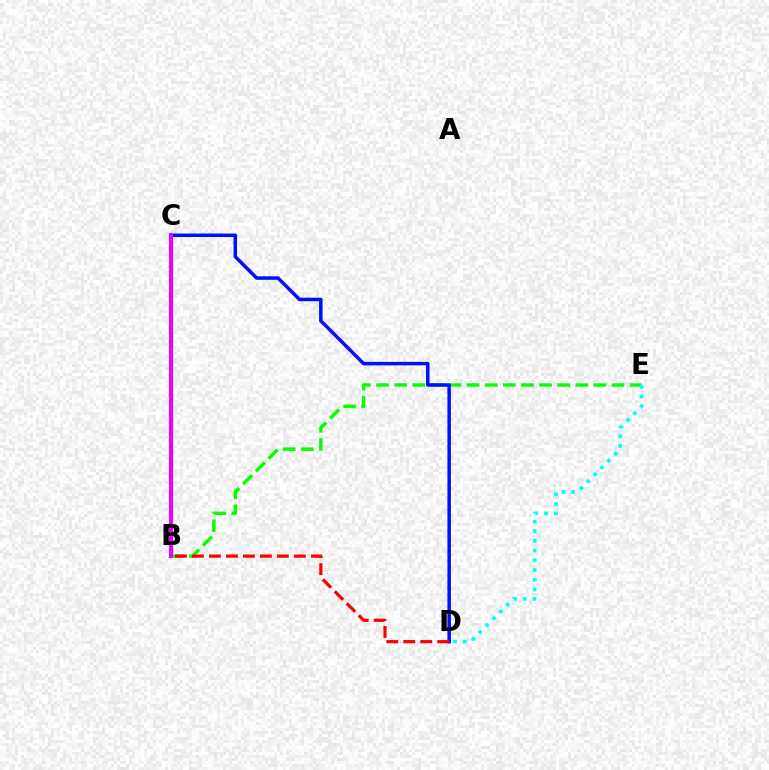{('B', 'E'): [{'color': '#08ff00', 'line_style': 'dashed', 'thickness': 2.46}], ('B', 'C'): [{'color': '#fcf500', 'line_style': 'dotted', 'thickness': 1.78}, {'color': '#ee00ff', 'line_style': 'solid', 'thickness': 2.94}], ('C', 'D'): [{'color': '#0010ff', 'line_style': 'solid', 'thickness': 2.52}], ('D', 'E'): [{'color': '#00fff6', 'line_style': 'dotted', 'thickness': 2.64}], ('B', 'D'): [{'color': '#ff0000', 'line_style': 'dashed', 'thickness': 2.31}]}